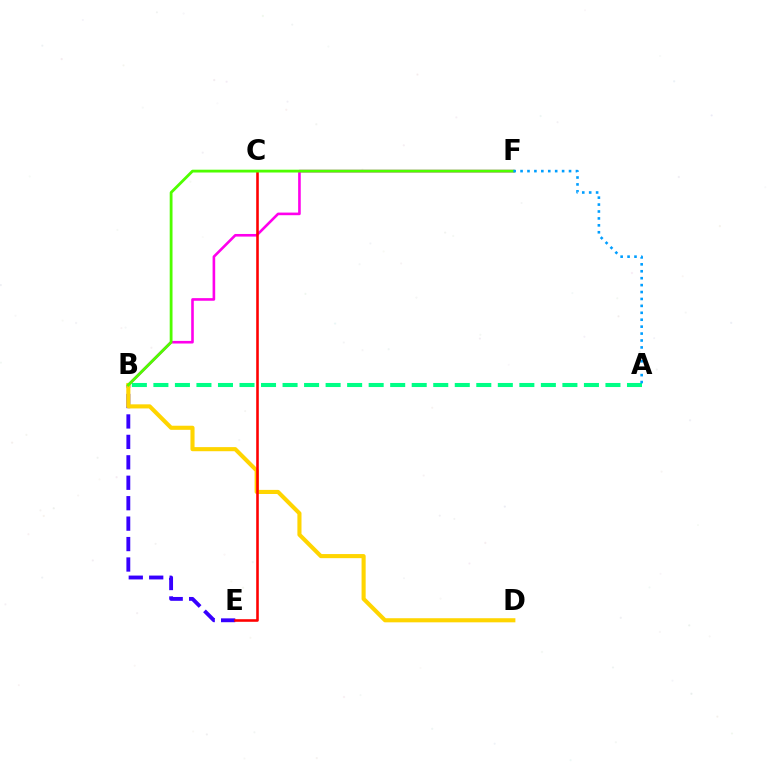{('B', 'F'): [{'color': '#ff00ed', 'line_style': 'solid', 'thickness': 1.88}, {'color': '#4fff00', 'line_style': 'solid', 'thickness': 2.02}], ('B', 'E'): [{'color': '#3700ff', 'line_style': 'dashed', 'thickness': 2.78}], ('B', 'D'): [{'color': '#ffd500', 'line_style': 'solid', 'thickness': 2.95}], ('A', 'B'): [{'color': '#00ff86', 'line_style': 'dashed', 'thickness': 2.92}], ('C', 'E'): [{'color': '#ff0000', 'line_style': 'solid', 'thickness': 1.86}], ('A', 'F'): [{'color': '#009eff', 'line_style': 'dotted', 'thickness': 1.88}]}